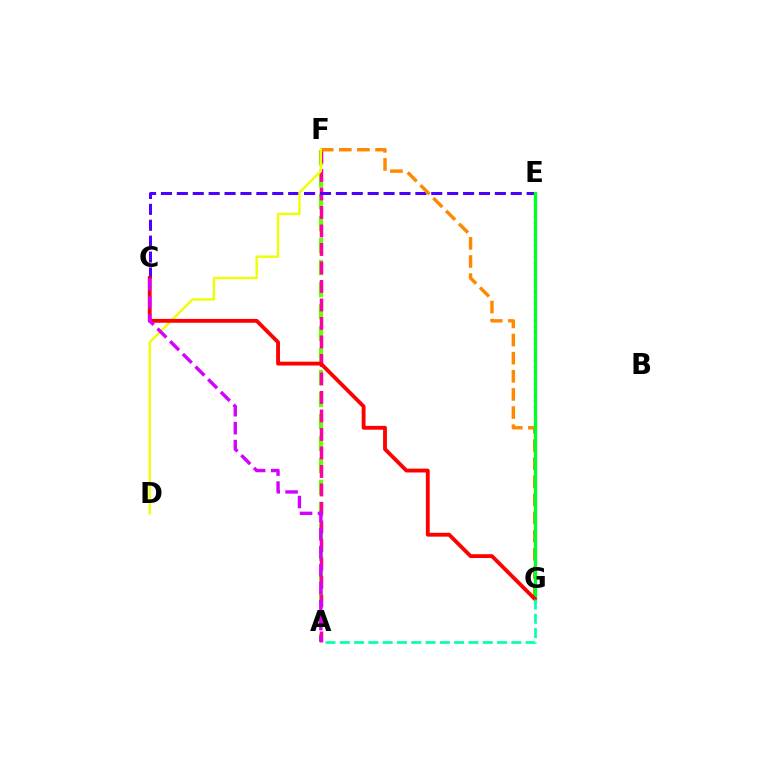{('A', 'F'): [{'color': '#66ff00', 'line_style': 'dashed', 'thickness': 2.99}, {'color': '#ff00a0', 'line_style': 'dashed', 'thickness': 2.51}], ('C', 'E'): [{'color': '#4f00ff', 'line_style': 'dashed', 'thickness': 2.16}], ('E', 'G'): [{'color': '#00c7ff', 'line_style': 'dashed', 'thickness': 1.94}, {'color': '#003fff', 'line_style': 'dotted', 'thickness': 1.56}, {'color': '#00ff27', 'line_style': 'solid', 'thickness': 2.35}], ('F', 'G'): [{'color': '#ff8800', 'line_style': 'dashed', 'thickness': 2.46}], ('D', 'F'): [{'color': '#eeff00', 'line_style': 'solid', 'thickness': 1.7}], ('C', 'G'): [{'color': '#ff0000', 'line_style': 'solid', 'thickness': 2.76}], ('A', 'G'): [{'color': '#00ffaf', 'line_style': 'dashed', 'thickness': 1.94}], ('A', 'C'): [{'color': '#d600ff', 'line_style': 'dashed', 'thickness': 2.44}]}